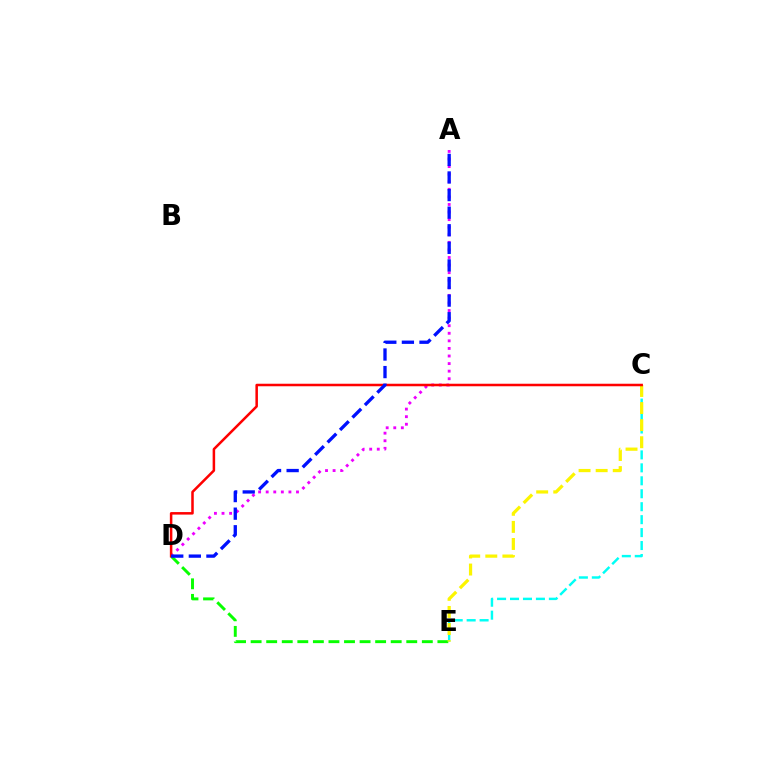{('C', 'E'): [{'color': '#00fff6', 'line_style': 'dashed', 'thickness': 1.76}, {'color': '#fcf500', 'line_style': 'dashed', 'thickness': 2.32}], ('A', 'D'): [{'color': '#ee00ff', 'line_style': 'dotted', 'thickness': 2.06}, {'color': '#0010ff', 'line_style': 'dashed', 'thickness': 2.39}], ('D', 'E'): [{'color': '#08ff00', 'line_style': 'dashed', 'thickness': 2.11}], ('C', 'D'): [{'color': '#ff0000', 'line_style': 'solid', 'thickness': 1.81}]}